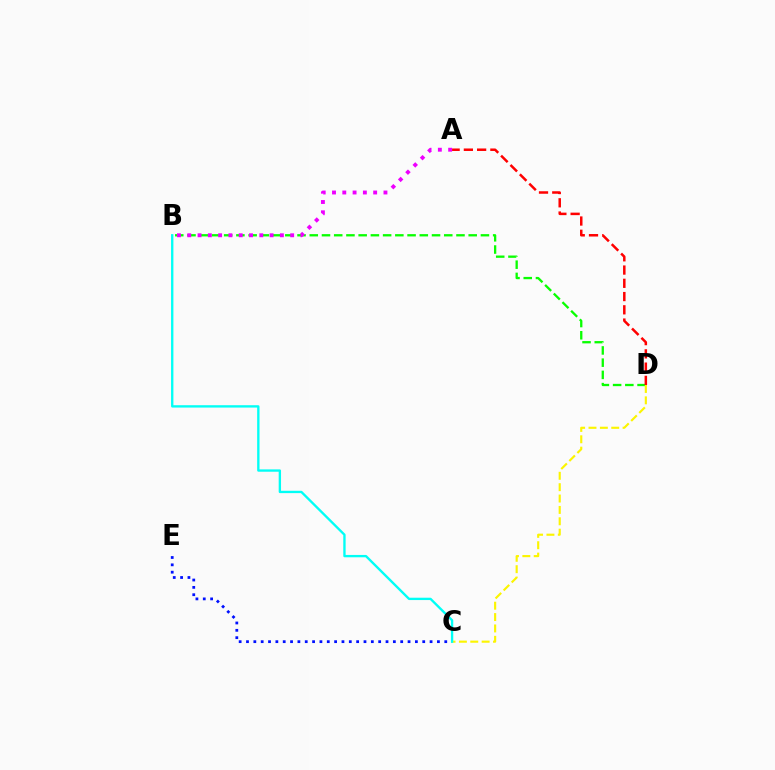{('B', 'D'): [{'color': '#08ff00', 'line_style': 'dashed', 'thickness': 1.66}], ('A', 'B'): [{'color': '#ee00ff', 'line_style': 'dotted', 'thickness': 2.8}], ('A', 'D'): [{'color': '#ff0000', 'line_style': 'dashed', 'thickness': 1.8}], ('C', 'E'): [{'color': '#0010ff', 'line_style': 'dotted', 'thickness': 2.0}], ('C', 'D'): [{'color': '#fcf500', 'line_style': 'dashed', 'thickness': 1.54}], ('B', 'C'): [{'color': '#00fff6', 'line_style': 'solid', 'thickness': 1.69}]}